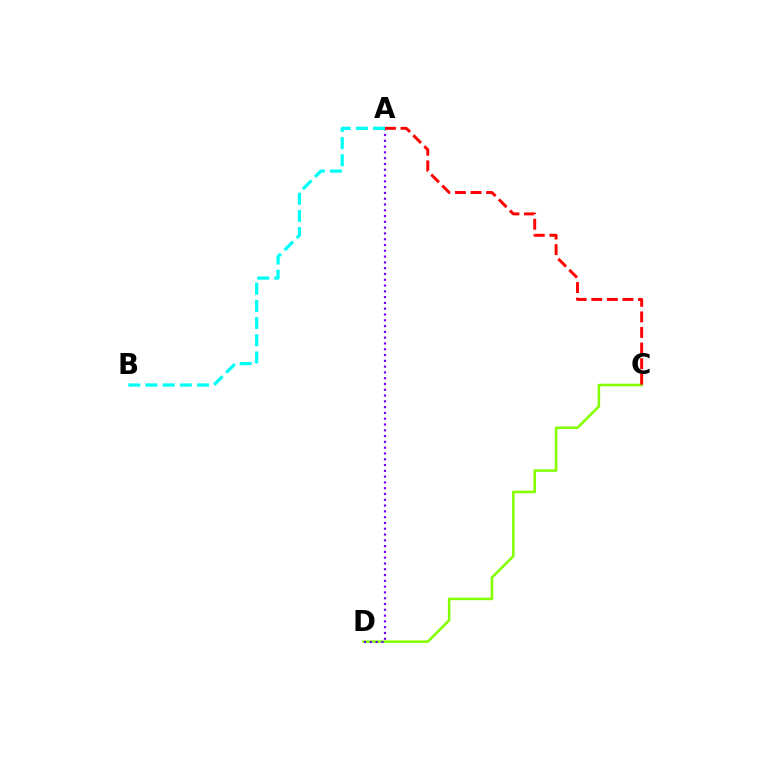{('C', 'D'): [{'color': '#84ff00', 'line_style': 'solid', 'thickness': 1.85}], ('A', 'D'): [{'color': '#7200ff', 'line_style': 'dotted', 'thickness': 1.57}], ('A', 'C'): [{'color': '#ff0000', 'line_style': 'dashed', 'thickness': 2.12}], ('A', 'B'): [{'color': '#00fff6', 'line_style': 'dashed', 'thickness': 2.33}]}